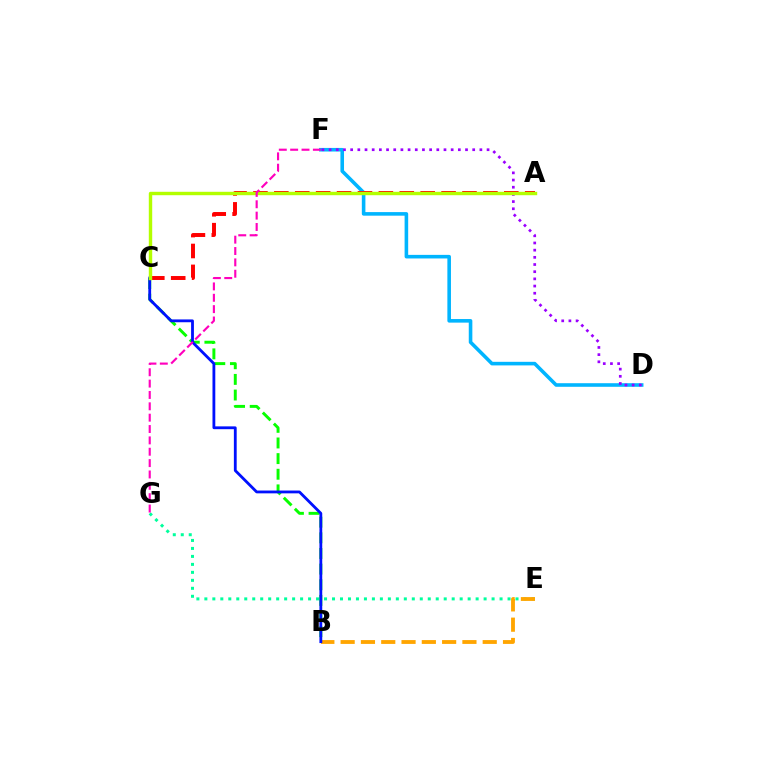{('E', 'G'): [{'color': '#00ff9d', 'line_style': 'dotted', 'thickness': 2.17}], ('D', 'F'): [{'color': '#00b5ff', 'line_style': 'solid', 'thickness': 2.58}, {'color': '#9b00ff', 'line_style': 'dotted', 'thickness': 1.95}], ('B', 'C'): [{'color': '#08ff00', 'line_style': 'dashed', 'thickness': 2.12}, {'color': '#0010ff', 'line_style': 'solid', 'thickness': 2.02}], ('B', 'E'): [{'color': '#ffa500', 'line_style': 'dashed', 'thickness': 2.76}], ('A', 'C'): [{'color': '#ff0000', 'line_style': 'dashed', 'thickness': 2.84}, {'color': '#b3ff00', 'line_style': 'solid', 'thickness': 2.46}], ('F', 'G'): [{'color': '#ff00bd', 'line_style': 'dashed', 'thickness': 1.54}]}